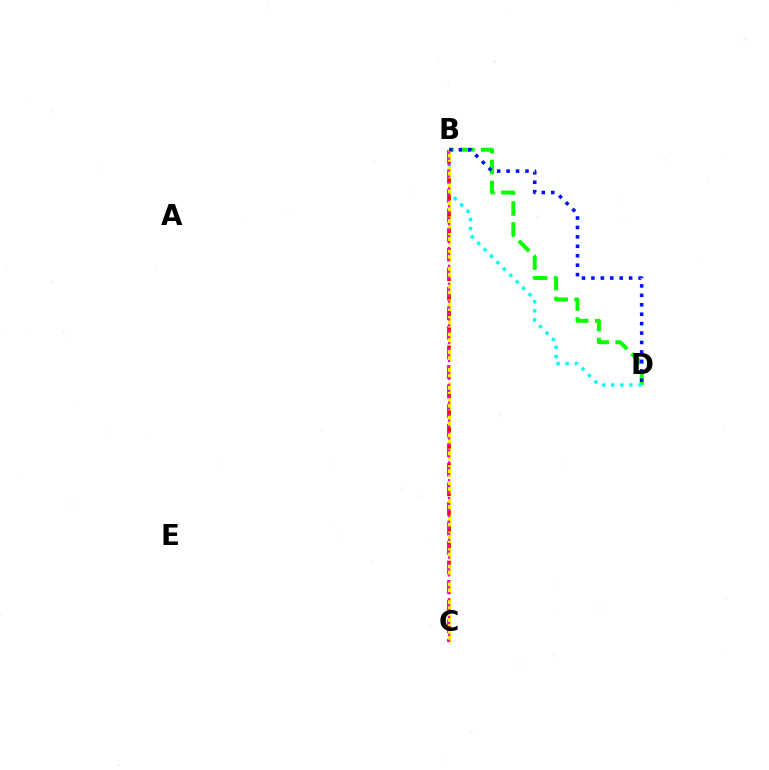{('B', 'D'): [{'color': '#08ff00', 'line_style': 'dashed', 'thickness': 2.85}, {'color': '#00fff6', 'line_style': 'dotted', 'thickness': 2.47}, {'color': '#0010ff', 'line_style': 'dotted', 'thickness': 2.56}], ('B', 'C'): [{'color': '#ff0000', 'line_style': 'dashed', 'thickness': 2.66}, {'color': '#fcf500', 'line_style': 'dashed', 'thickness': 2.25}, {'color': '#ee00ff', 'line_style': 'dotted', 'thickness': 1.62}]}